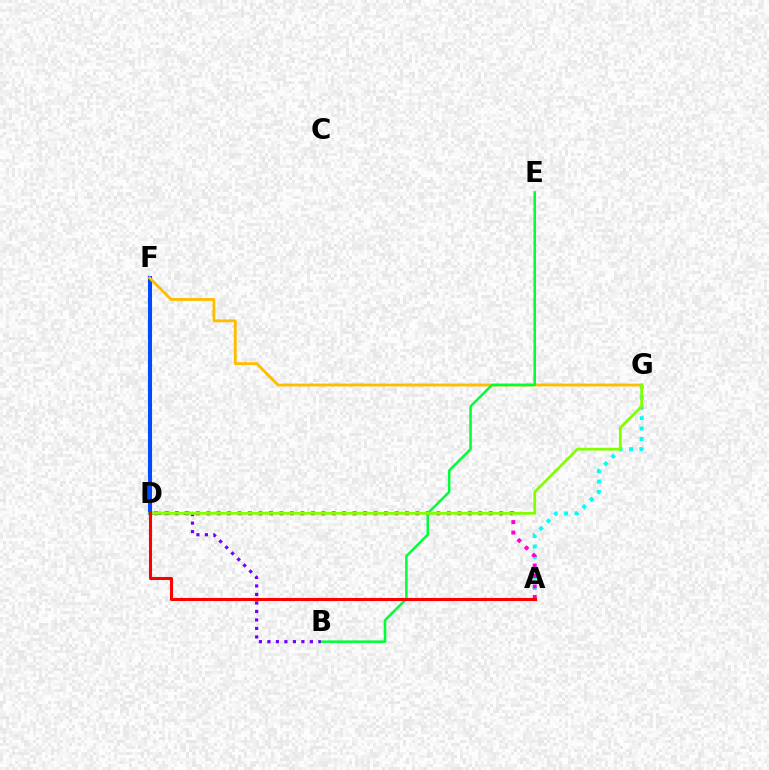{('A', 'G'): [{'color': '#00fff6', 'line_style': 'dotted', 'thickness': 2.83}], ('D', 'F'): [{'color': '#004bff', 'line_style': 'solid', 'thickness': 2.93}], ('A', 'D'): [{'color': '#ff00cf', 'line_style': 'dotted', 'thickness': 2.84}, {'color': '#ff0000', 'line_style': 'solid', 'thickness': 2.21}], ('F', 'G'): [{'color': '#ffbd00', 'line_style': 'solid', 'thickness': 2.05}], ('B', 'E'): [{'color': '#00ff39', 'line_style': 'solid', 'thickness': 1.82}], ('B', 'D'): [{'color': '#7200ff', 'line_style': 'dotted', 'thickness': 2.31}], ('D', 'G'): [{'color': '#84ff00', 'line_style': 'solid', 'thickness': 2.0}]}